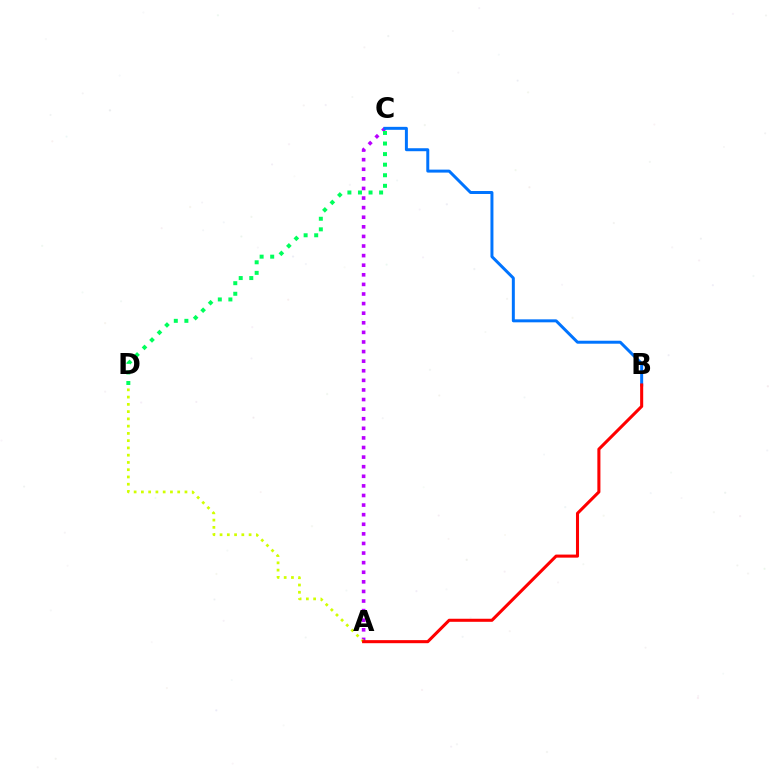{('A', 'C'): [{'color': '#b900ff', 'line_style': 'dotted', 'thickness': 2.61}], ('C', 'D'): [{'color': '#00ff5c', 'line_style': 'dotted', 'thickness': 2.87}], ('B', 'C'): [{'color': '#0074ff', 'line_style': 'solid', 'thickness': 2.14}], ('A', 'D'): [{'color': '#d1ff00', 'line_style': 'dotted', 'thickness': 1.97}], ('A', 'B'): [{'color': '#ff0000', 'line_style': 'solid', 'thickness': 2.2}]}